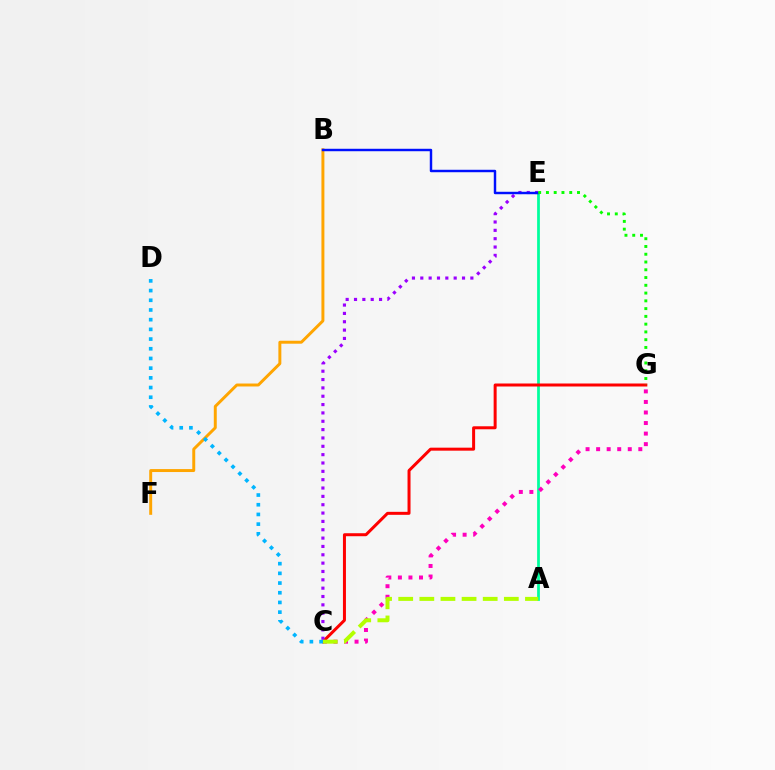{('B', 'F'): [{'color': '#ffa500', 'line_style': 'solid', 'thickness': 2.13}], ('A', 'E'): [{'color': '#00ff9d', 'line_style': 'solid', 'thickness': 1.98}], ('C', 'G'): [{'color': '#ff00bd', 'line_style': 'dotted', 'thickness': 2.87}, {'color': '#ff0000', 'line_style': 'solid', 'thickness': 2.16}], ('C', 'E'): [{'color': '#9b00ff', 'line_style': 'dotted', 'thickness': 2.27}], ('A', 'C'): [{'color': '#b3ff00', 'line_style': 'dashed', 'thickness': 2.87}], ('B', 'E'): [{'color': '#0010ff', 'line_style': 'solid', 'thickness': 1.76}], ('E', 'G'): [{'color': '#08ff00', 'line_style': 'dotted', 'thickness': 2.11}], ('C', 'D'): [{'color': '#00b5ff', 'line_style': 'dotted', 'thickness': 2.63}]}